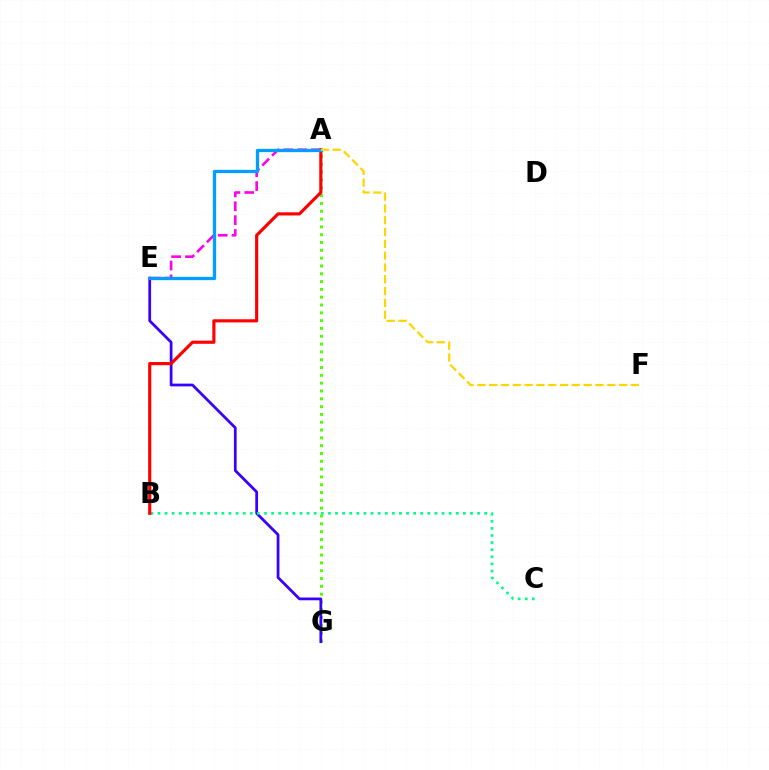{('A', 'G'): [{'color': '#4fff00', 'line_style': 'dotted', 'thickness': 2.12}], ('E', 'G'): [{'color': '#3700ff', 'line_style': 'solid', 'thickness': 1.98}], ('B', 'C'): [{'color': '#00ff86', 'line_style': 'dotted', 'thickness': 1.93}], ('A', 'E'): [{'color': '#ff00ed', 'line_style': 'dashed', 'thickness': 1.88}, {'color': '#009eff', 'line_style': 'solid', 'thickness': 2.37}], ('A', 'B'): [{'color': '#ff0000', 'line_style': 'solid', 'thickness': 2.27}], ('A', 'F'): [{'color': '#ffd500', 'line_style': 'dashed', 'thickness': 1.6}]}